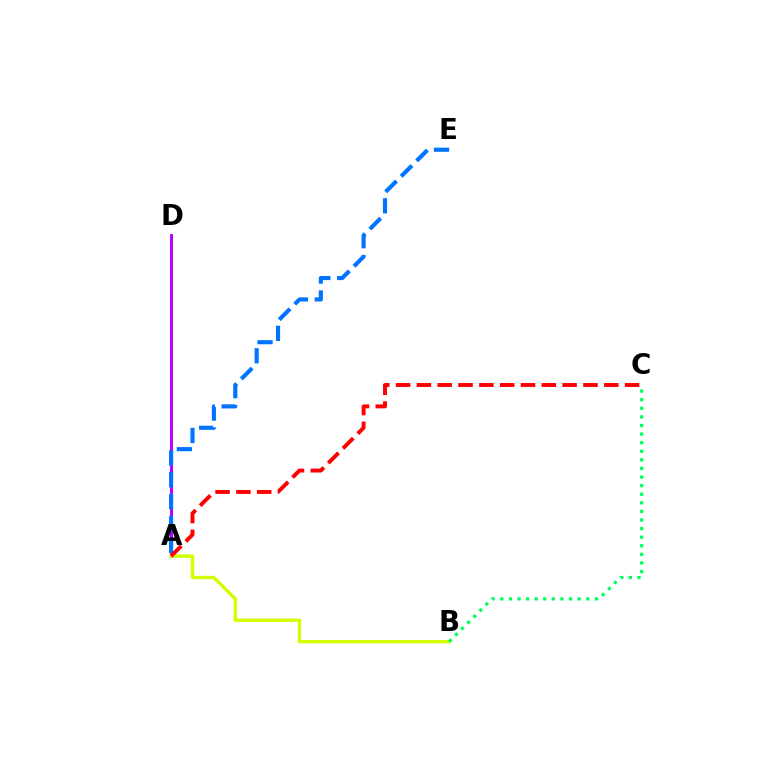{('A', 'D'): [{'color': '#b900ff', 'line_style': 'solid', 'thickness': 2.13}], ('A', 'E'): [{'color': '#0074ff', 'line_style': 'dashed', 'thickness': 2.97}], ('A', 'B'): [{'color': '#d1ff00', 'line_style': 'solid', 'thickness': 2.44}], ('A', 'C'): [{'color': '#ff0000', 'line_style': 'dashed', 'thickness': 2.83}], ('B', 'C'): [{'color': '#00ff5c', 'line_style': 'dotted', 'thickness': 2.33}]}